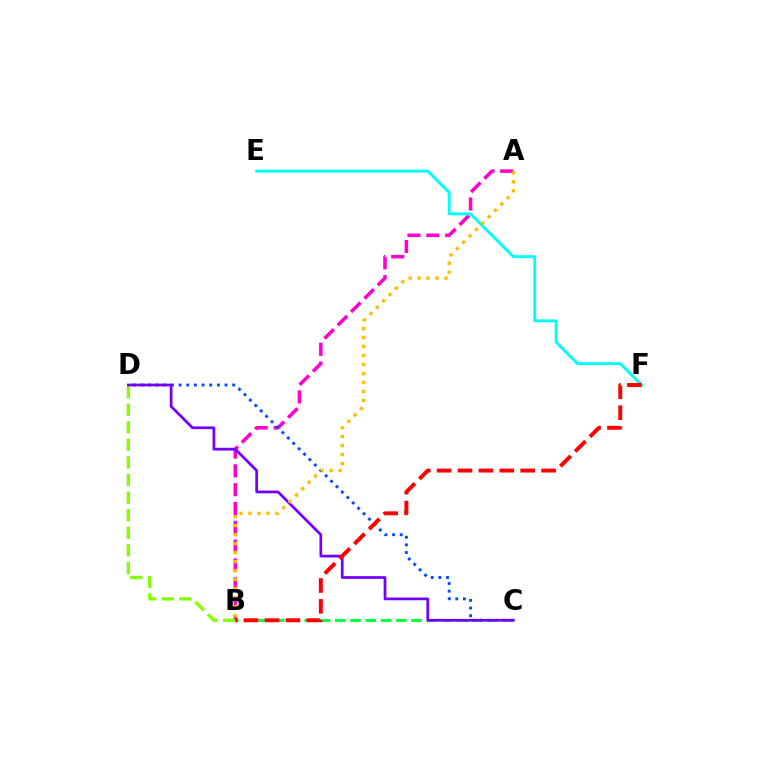{('A', 'B'): [{'color': '#ff00cf', 'line_style': 'dashed', 'thickness': 2.56}, {'color': '#ffbd00', 'line_style': 'dotted', 'thickness': 2.44}], ('C', 'D'): [{'color': '#004bff', 'line_style': 'dotted', 'thickness': 2.08}, {'color': '#7200ff', 'line_style': 'solid', 'thickness': 1.97}], ('B', 'C'): [{'color': '#00ff39', 'line_style': 'dashed', 'thickness': 2.07}], ('E', 'F'): [{'color': '#00fff6', 'line_style': 'solid', 'thickness': 2.09}], ('B', 'D'): [{'color': '#84ff00', 'line_style': 'dashed', 'thickness': 2.39}], ('B', 'F'): [{'color': '#ff0000', 'line_style': 'dashed', 'thickness': 2.84}]}